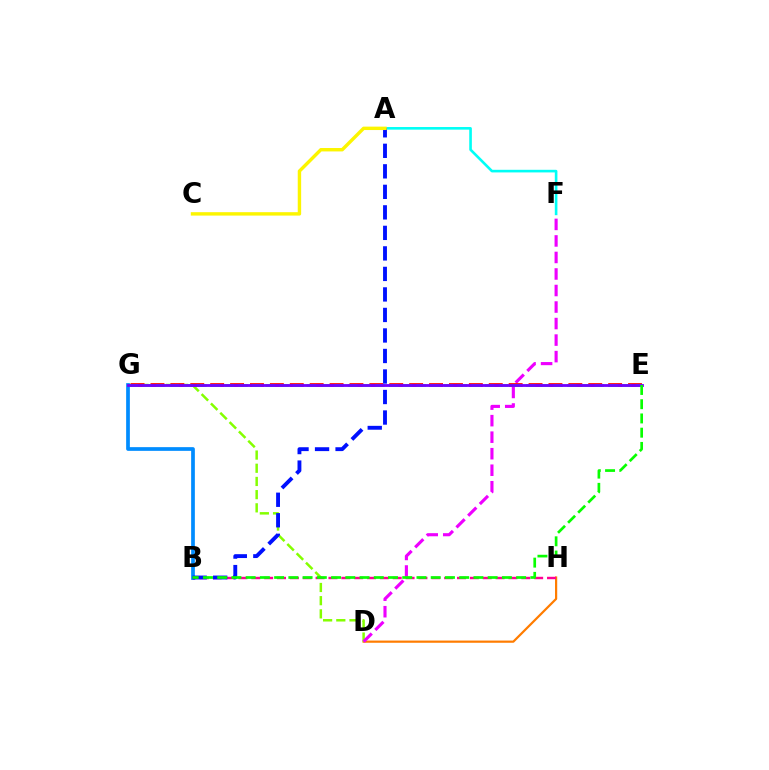{('D', 'H'): [{'color': '#ff7c00', 'line_style': 'solid', 'thickness': 1.59}], ('D', 'G'): [{'color': '#84ff00', 'line_style': 'dashed', 'thickness': 1.79}], ('B', 'G'): [{'color': '#008cff', 'line_style': 'solid', 'thickness': 2.67}], ('D', 'F'): [{'color': '#ee00ff', 'line_style': 'dashed', 'thickness': 2.24}], ('E', 'G'): [{'color': '#ff0000', 'line_style': 'dashed', 'thickness': 2.7}, {'color': '#00ff74', 'line_style': 'dashed', 'thickness': 1.86}, {'color': '#7200ff', 'line_style': 'solid', 'thickness': 2.03}], ('B', 'H'): [{'color': '#ff0094', 'line_style': 'dashed', 'thickness': 1.75}], ('A', 'F'): [{'color': '#00fff6', 'line_style': 'solid', 'thickness': 1.89}], ('A', 'B'): [{'color': '#0010ff', 'line_style': 'dashed', 'thickness': 2.79}], ('B', 'E'): [{'color': '#08ff00', 'line_style': 'dashed', 'thickness': 1.93}], ('A', 'C'): [{'color': '#fcf500', 'line_style': 'solid', 'thickness': 2.46}]}